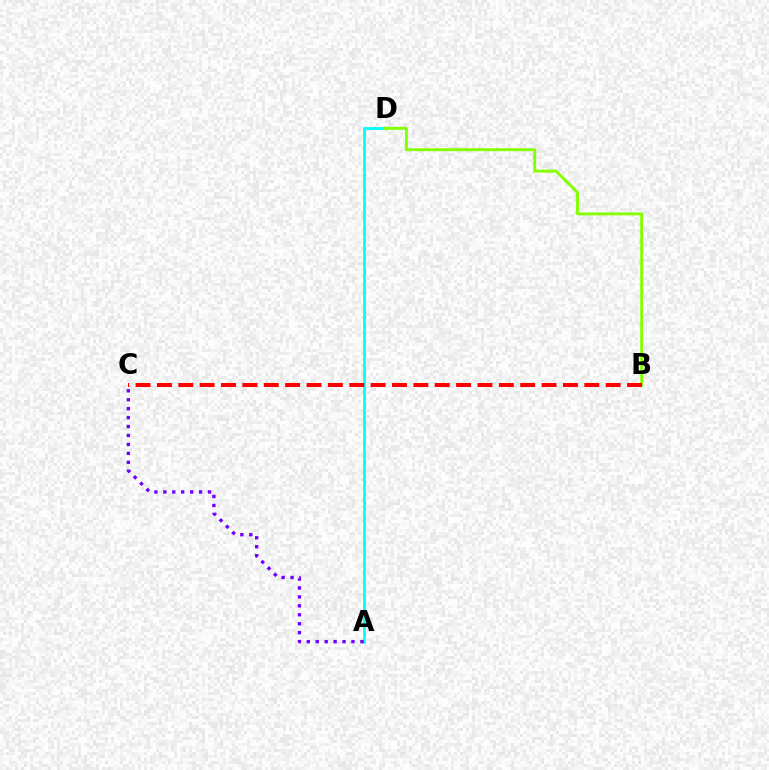{('A', 'D'): [{'color': '#00fff6', 'line_style': 'solid', 'thickness': 1.98}], ('B', 'D'): [{'color': '#84ff00', 'line_style': 'solid', 'thickness': 2.09}], ('B', 'C'): [{'color': '#ff0000', 'line_style': 'dashed', 'thickness': 2.9}], ('A', 'C'): [{'color': '#7200ff', 'line_style': 'dotted', 'thickness': 2.43}]}